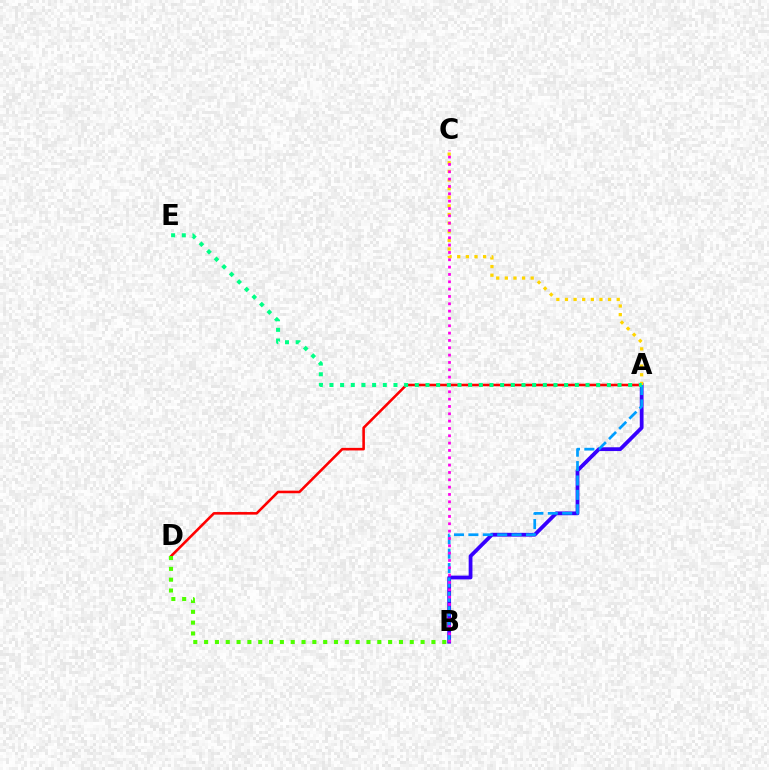{('A', 'D'): [{'color': '#ff0000', 'line_style': 'solid', 'thickness': 1.86}], ('A', 'B'): [{'color': '#3700ff', 'line_style': 'solid', 'thickness': 2.72}, {'color': '#009eff', 'line_style': 'dashed', 'thickness': 1.96}], ('A', 'C'): [{'color': '#ffd500', 'line_style': 'dotted', 'thickness': 2.34}], ('B', 'C'): [{'color': '#ff00ed', 'line_style': 'dotted', 'thickness': 1.99}], ('A', 'E'): [{'color': '#00ff86', 'line_style': 'dotted', 'thickness': 2.9}], ('B', 'D'): [{'color': '#4fff00', 'line_style': 'dotted', 'thickness': 2.94}]}